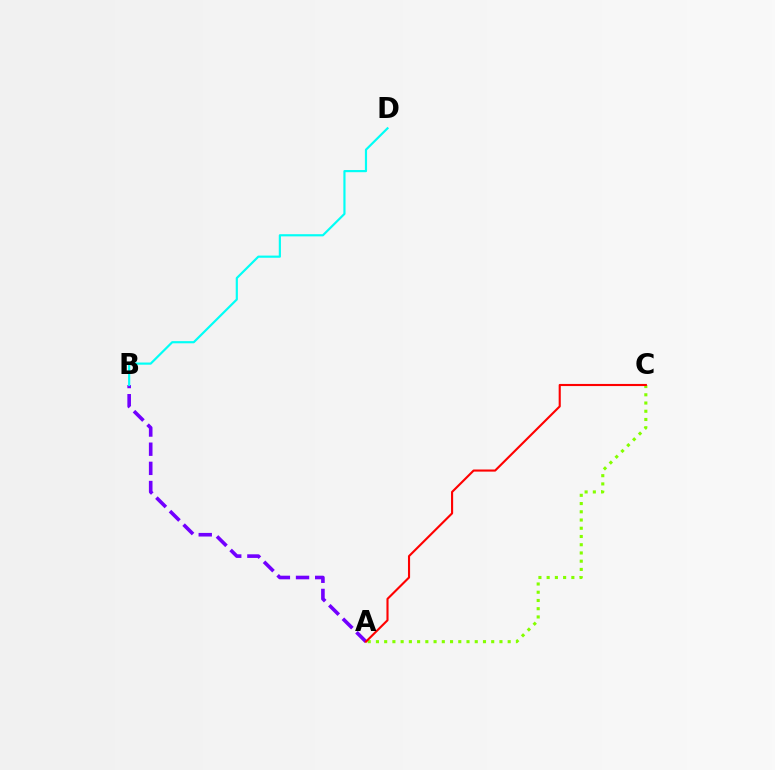{('A', 'B'): [{'color': '#7200ff', 'line_style': 'dashed', 'thickness': 2.6}], ('A', 'C'): [{'color': '#84ff00', 'line_style': 'dotted', 'thickness': 2.24}, {'color': '#ff0000', 'line_style': 'solid', 'thickness': 1.52}], ('B', 'D'): [{'color': '#00fff6', 'line_style': 'solid', 'thickness': 1.56}]}